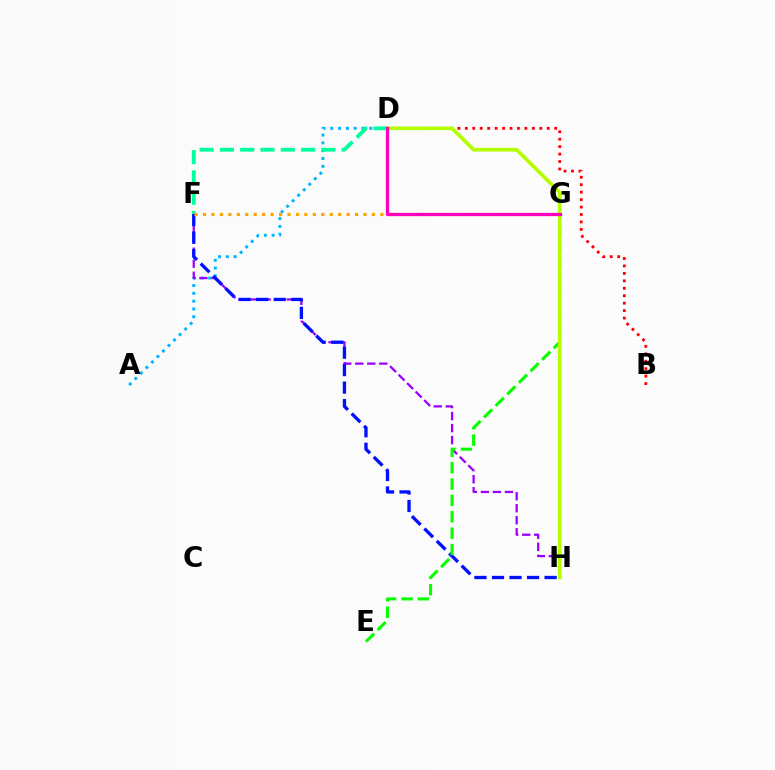{('B', 'D'): [{'color': '#ff0000', 'line_style': 'dotted', 'thickness': 2.02}], ('A', 'D'): [{'color': '#00b5ff', 'line_style': 'dotted', 'thickness': 2.12}], ('F', 'H'): [{'color': '#9b00ff', 'line_style': 'dashed', 'thickness': 1.63}, {'color': '#0010ff', 'line_style': 'dashed', 'thickness': 2.38}], ('D', 'F'): [{'color': '#00ff9d', 'line_style': 'dashed', 'thickness': 2.76}], ('E', 'G'): [{'color': '#08ff00', 'line_style': 'dashed', 'thickness': 2.22}], ('D', 'H'): [{'color': '#b3ff00', 'line_style': 'solid', 'thickness': 2.62}], ('F', 'G'): [{'color': '#ffa500', 'line_style': 'dotted', 'thickness': 2.29}], ('D', 'G'): [{'color': '#ff00bd', 'line_style': 'solid', 'thickness': 2.35}]}